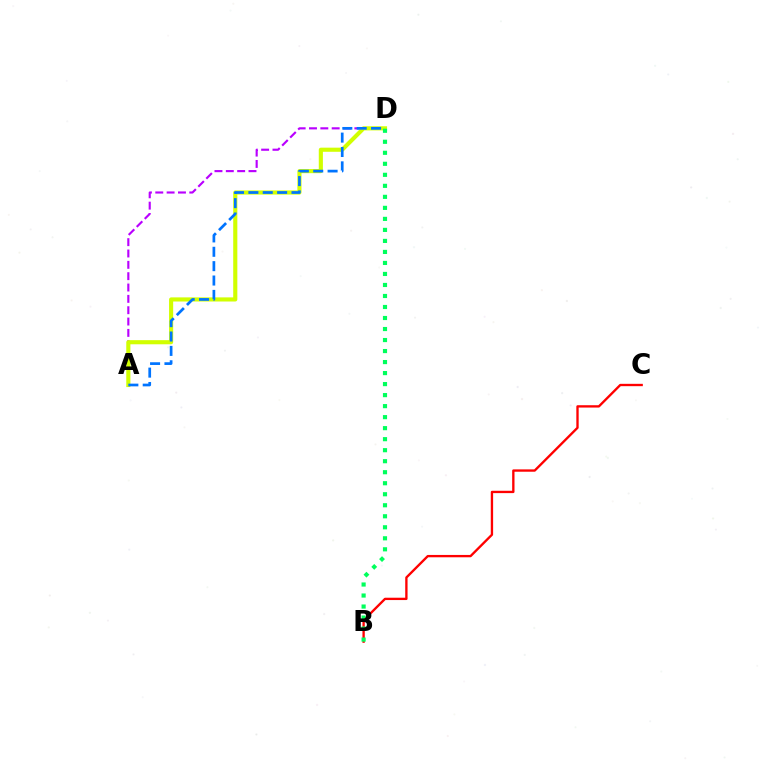{('A', 'D'): [{'color': '#b900ff', 'line_style': 'dashed', 'thickness': 1.54}, {'color': '#d1ff00', 'line_style': 'solid', 'thickness': 2.97}, {'color': '#0074ff', 'line_style': 'dashed', 'thickness': 1.95}], ('B', 'C'): [{'color': '#ff0000', 'line_style': 'solid', 'thickness': 1.69}], ('B', 'D'): [{'color': '#00ff5c', 'line_style': 'dotted', 'thickness': 2.99}]}